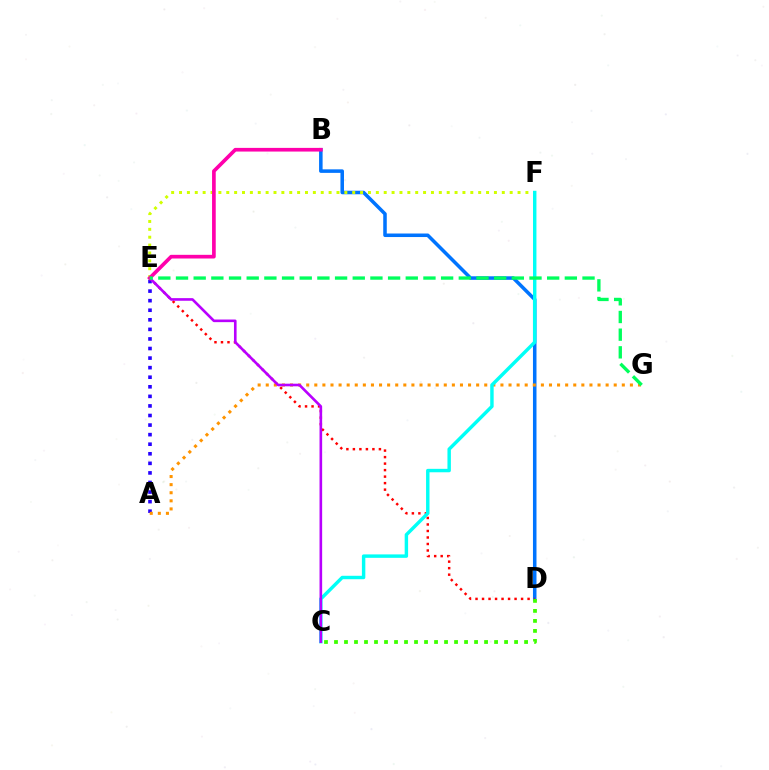{('B', 'D'): [{'color': '#0074ff', 'line_style': 'solid', 'thickness': 2.54}], ('A', 'E'): [{'color': '#2500ff', 'line_style': 'dotted', 'thickness': 2.6}], ('E', 'F'): [{'color': '#d1ff00', 'line_style': 'dotted', 'thickness': 2.14}], ('D', 'E'): [{'color': '#ff0000', 'line_style': 'dotted', 'thickness': 1.77}], ('A', 'G'): [{'color': '#ff9400', 'line_style': 'dotted', 'thickness': 2.2}], ('C', 'F'): [{'color': '#00fff6', 'line_style': 'solid', 'thickness': 2.47}], ('C', 'D'): [{'color': '#3dff00', 'line_style': 'dotted', 'thickness': 2.72}], ('C', 'E'): [{'color': '#b900ff', 'line_style': 'solid', 'thickness': 1.89}], ('B', 'E'): [{'color': '#ff00ac', 'line_style': 'solid', 'thickness': 2.64}], ('E', 'G'): [{'color': '#00ff5c', 'line_style': 'dashed', 'thickness': 2.4}]}